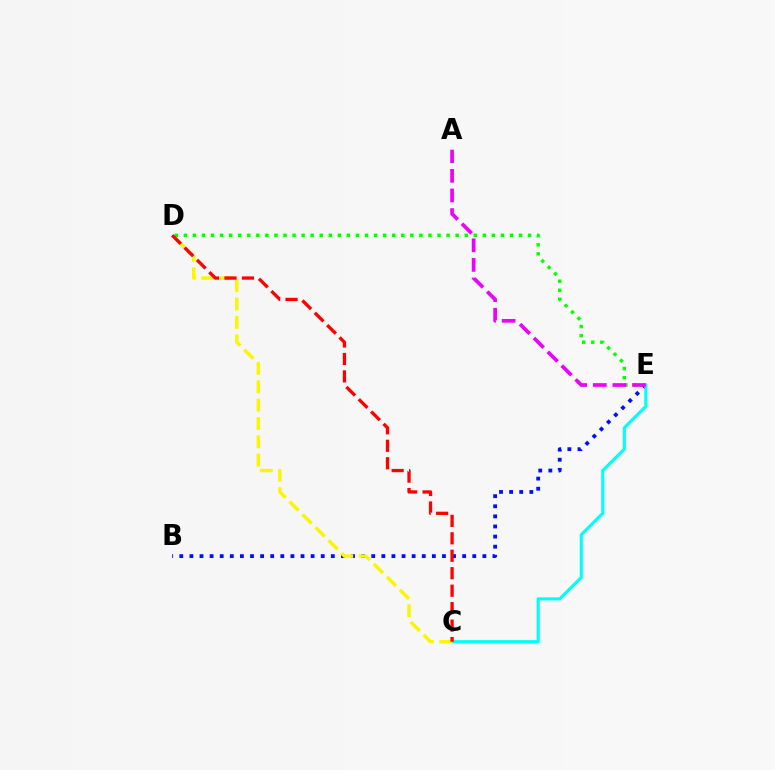{('B', 'E'): [{'color': '#0010ff', 'line_style': 'dotted', 'thickness': 2.74}], ('D', 'E'): [{'color': '#08ff00', 'line_style': 'dotted', 'thickness': 2.46}], ('C', 'E'): [{'color': '#00fff6', 'line_style': 'solid', 'thickness': 2.23}], ('A', 'E'): [{'color': '#ee00ff', 'line_style': 'dashed', 'thickness': 2.66}], ('C', 'D'): [{'color': '#fcf500', 'line_style': 'dashed', 'thickness': 2.49}, {'color': '#ff0000', 'line_style': 'dashed', 'thickness': 2.37}]}